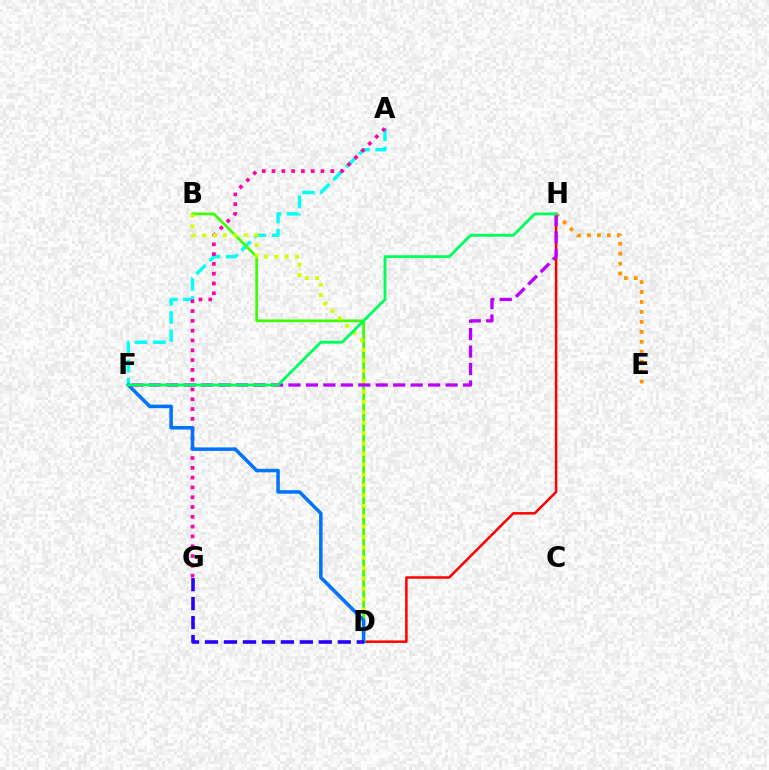{('D', 'H'): [{'color': '#ff0000', 'line_style': 'solid', 'thickness': 1.8}], ('E', 'H'): [{'color': '#ff9400', 'line_style': 'dotted', 'thickness': 2.7}], ('A', 'F'): [{'color': '#00fff6', 'line_style': 'dashed', 'thickness': 2.48}], ('A', 'G'): [{'color': '#ff00ac', 'line_style': 'dotted', 'thickness': 2.66}], ('B', 'D'): [{'color': '#3dff00', 'line_style': 'solid', 'thickness': 1.96}, {'color': '#d1ff00', 'line_style': 'dotted', 'thickness': 2.82}], ('D', 'F'): [{'color': '#0074ff', 'line_style': 'solid', 'thickness': 2.54}], ('D', 'G'): [{'color': '#2500ff', 'line_style': 'dashed', 'thickness': 2.58}], ('F', 'H'): [{'color': '#b900ff', 'line_style': 'dashed', 'thickness': 2.37}, {'color': '#00ff5c', 'line_style': 'solid', 'thickness': 2.06}]}